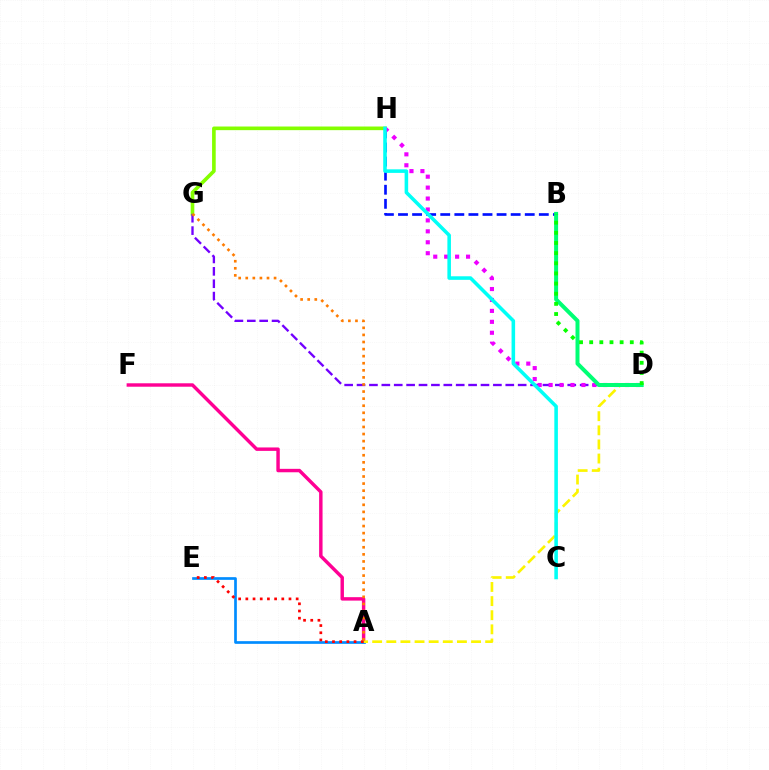{('A', 'F'): [{'color': '#ff0094', 'line_style': 'solid', 'thickness': 2.47}], ('B', 'H'): [{'color': '#0010ff', 'line_style': 'dashed', 'thickness': 1.91}], ('A', 'E'): [{'color': '#008cff', 'line_style': 'solid', 'thickness': 1.94}, {'color': '#ff0000', 'line_style': 'dotted', 'thickness': 1.95}], ('G', 'H'): [{'color': '#84ff00', 'line_style': 'solid', 'thickness': 2.62}], ('D', 'G'): [{'color': '#7200ff', 'line_style': 'dashed', 'thickness': 1.68}], ('A', 'D'): [{'color': '#fcf500', 'line_style': 'dashed', 'thickness': 1.92}], ('D', 'H'): [{'color': '#ee00ff', 'line_style': 'dotted', 'thickness': 2.97}], ('C', 'H'): [{'color': '#00fff6', 'line_style': 'solid', 'thickness': 2.56}], ('B', 'D'): [{'color': '#00ff74', 'line_style': 'solid', 'thickness': 2.87}, {'color': '#08ff00', 'line_style': 'dotted', 'thickness': 2.76}], ('A', 'G'): [{'color': '#ff7c00', 'line_style': 'dotted', 'thickness': 1.92}]}